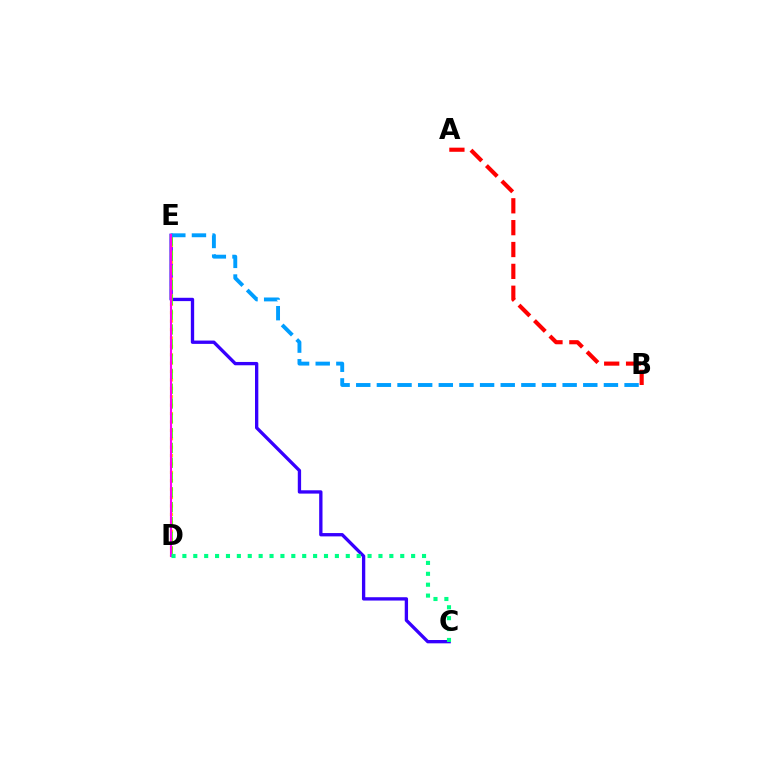{('C', 'E'): [{'color': '#3700ff', 'line_style': 'solid', 'thickness': 2.39}], ('D', 'E'): [{'color': '#ffd500', 'line_style': 'dotted', 'thickness': 2.28}, {'color': '#4fff00', 'line_style': 'dashed', 'thickness': 2.01}, {'color': '#ff00ed', 'line_style': 'solid', 'thickness': 1.53}], ('B', 'E'): [{'color': '#009eff', 'line_style': 'dashed', 'thickness': 2.8}], ('A', 'B'): [{'color': '#ff0000', 'line_style': 'dashed', 'thickness': 2.97}], ('C', 'D'): [{'color': '#00ff86', 'line_style': 'dotted', 'thickness': 2.96}]}